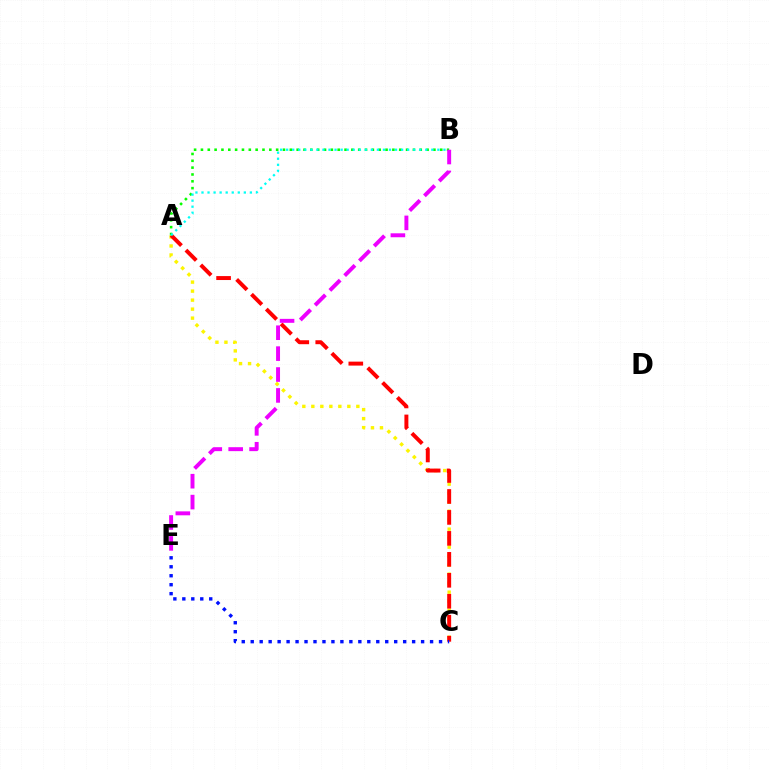{('A', 'C'): [{'color': '#fcf500', 'line_style': 'dotted', 'thickness': 2.45}, {'color': '#ff0000', 'line_style': 'dashed', 'thickness': 2.85}], ('A', 'B'): [{'color': '#08ff00', 'line_style': 'dotted', 'thickness': 1.86}, {'color': '#00fff6', 'line_style': 'dotted', 'thickness': 1.64}], ('B', 'E'): [{'color': '#ee00ff', 'line_style': 'dashed', 'thickness': 2.84}], ('C', 'E'): [{'color': '#0010ff', 'line_style': 'dotted', 'thickness': 2.44}]}